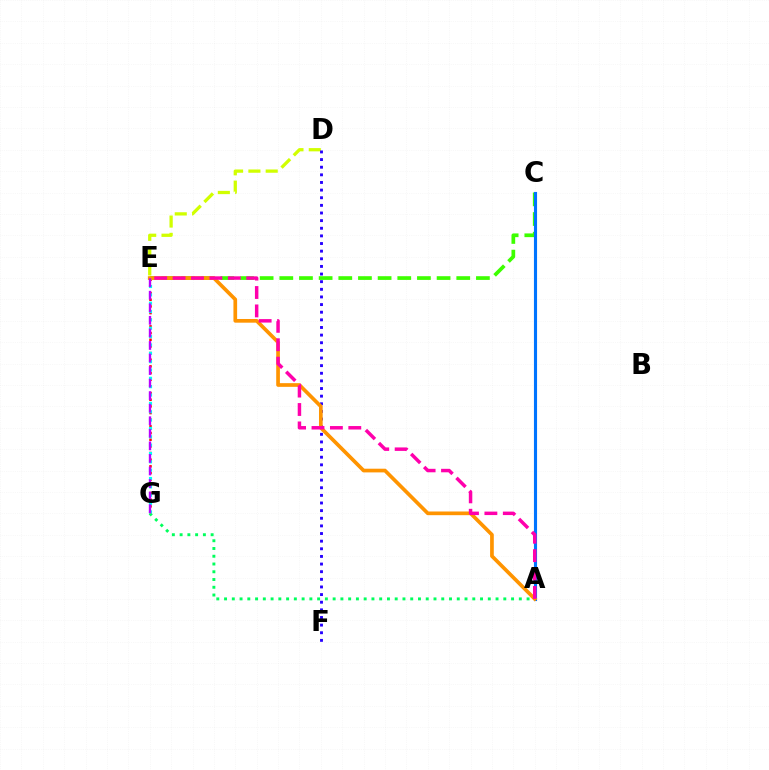{('C', 'E'): [{'color': '#3dff00', 'line_style': 'dashed', 'thickness': 2.67}], ('A', 'C'): [{'color': '#0074ff', 'line_style': 'solid', 'thickness': 2.24}], ('A', 'G'): [{'color': '#00ff5c', 'line_style': 'dotted', 'thickness': 2.11}], ('D', 'E'): [{'color': '#d1ff00', 'line_style': 'dashed', 'thickness': 2.35}], ('E', 'G'): [{'color': '#ff0000', 'line_style': 'dotted', 'thickness': 1.81}, {'color': '#00fff6', 'line_style': 'dotted', 'thickness': 2.27}, {'color': '#b900ff', 'line_style': 'dashed', 'thickness': 1.71}], ('D', 'F'): [{'color': '#2500ff', 'line_style': 'dotted', 'thickness': 2.07}], ('A', 'E'): [{'color': '#ff9400', 'line_style': 'solid', 'thickness': 2.65}, {'color': '#ff00ac', 'line_style': 'dashed', 'thickness': 2.5}]}